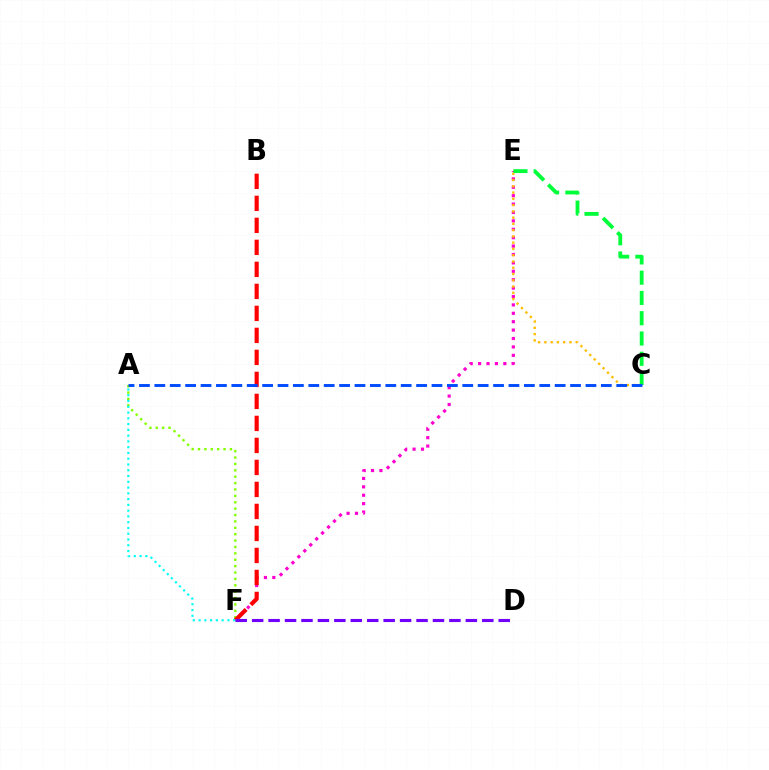{('E', 'F'): [{'color': '#ff00cf', 'line_style': 'dotted', 'thickness': 2.28}], ('C', 'E'): [{'color': '#ffbd00', 'line_style': 'dotted', 'thickness': 1.7}, {'color': '#00ff39', 'line_style': 'dashed', 'thickness': 2.75}], ('A', 'F'): [{'color': '#84ff00', 'line_style': 'dotted', 'thickness': 1.74}, {'color': '#00fff6', 'line_style': 'dotted', 'thickness': 1.57}], ('B', 'F'): [{'color': '#ff0000', 'line_style': 'dashed', 'thickness': 2.99}], ('D', 'F'): [{'color': '#7200ff', 'line_style': 'dashed', 'thickness': 2.23}], ('A', 'C'): [{'color': '#004bff', 'line_style': 'dashed', 'thickness': 2.09}]}